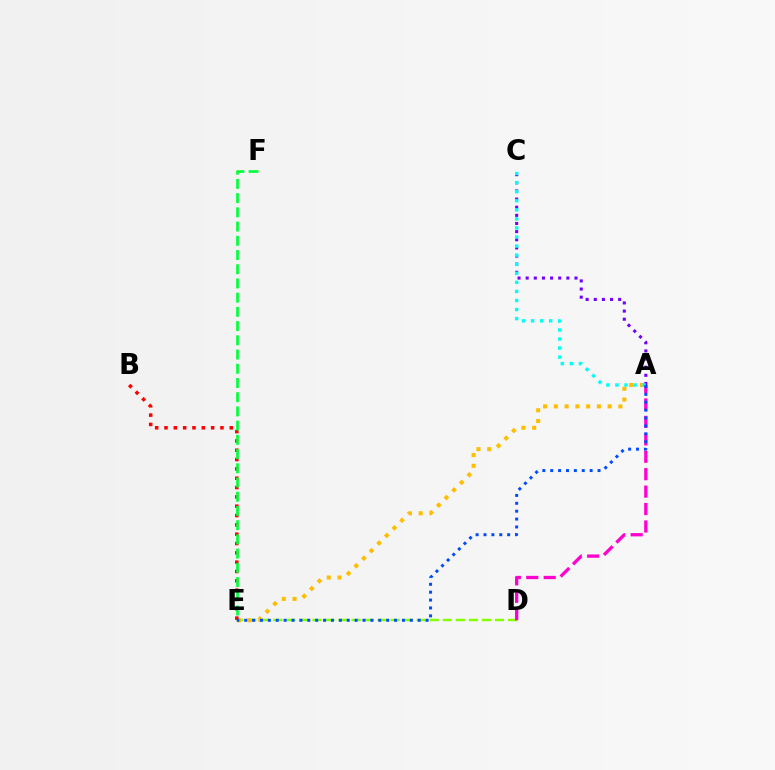{('D', 'E'): [{'color': '#84ff00', 'line_style': 'dashed', 'thickness': 1.77}], ('A', 'E'): [{'color': '#ffbd00', 'line_style': 'dotted', 'thickness': 2.92}, {'color': '#004bff', 'line_style': 'dotted', 'thickness': 2.14}], ('B', 'E'): [{'color': '#ff0000', 'line_style': 'dotted', 'thickness': 2.53}], ('A', 'C'): [{'color': '#7200ff', 'line_style': 'dotted', 'thickness': 2.21}, {'color': '#00fff6', 'line_style': 'dotted', 'thickness': 2.46}], ('E', 'F'): [{'color': '#00ff39', 'line_style': 'dashed', 'thickness': 1.93}], ('A', 'D'): [{'color': '#ff00cf', 'line_style': 'dashed', 'thickness': 2.37}]}